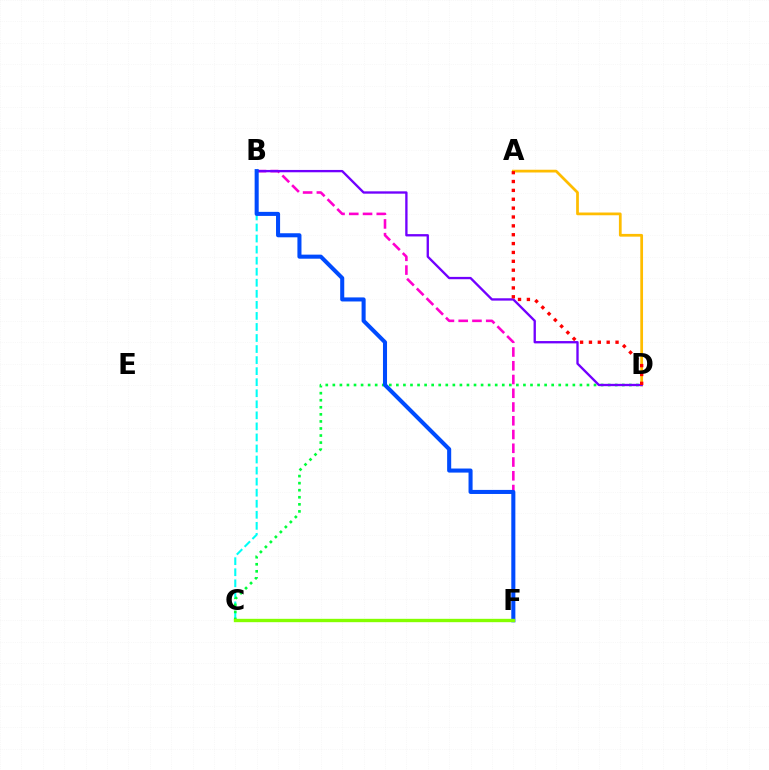{('B', 'F'): [{'color': '#ff00cf', 'line_style': 'dashed', 'thickness': 1.87}, {'color': '#004bff', 'line_style': 'solid', 'thickness': 2.92}], ('B', 'C'): [{'color': '#00fff6', 'line_style': 'dashed', 'thickness': 1.5}], ('A', 'D'): [{'color': '#ffbd00', 'line_style': 'solid', 'thickness': 1.98}, {'color': '#ff0000', 'line_style': 'dotted', 'thickness': 2.41}], ('C', 'D'): [{'color': '#00ff39', 'line_style': 'dotted', 'thickness': 1.92}], ('B', 'D'): [{'color': '#7200ff', 'line_style': 'solid', 'thickness': 1.68}], ('C', 'F'): [{'color': '#84ff00', 'line_style': 'solid', 'thickness': 2.42}]}